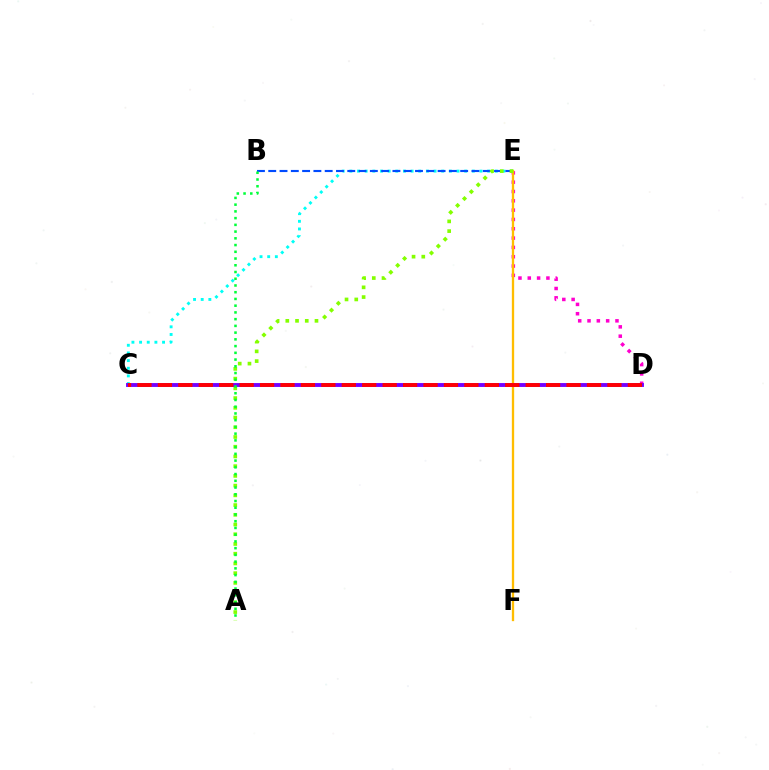{('C', 'E'): [{'color': '#00fff6', 'line_style': 'dotted', 'thickness': 2.08}], ('B', 'E'): [{'color': '#004bff', 'line_style': 'dashed', 'thickness': 1.53}], ('D', 'E'): [{'color': '#ff00cf', 'line_style': 'dotted', 'thickness': 2.53}], ('E', 'F'): [{'color': '#ffbd00', 'line_style': 'solid', 'thickness': 1.67}], ('A', 'E'): [{'color': '#84ff00', 'line_style': 'dotted', 'thickness': 2.64}], ('C', 'D'): [{'color': '#7200ff', 'line_style': 'solid', 'thickness': 2.79}, {'color': '#ff0000', 'line_style': 'dashed', 'thickness': 2.78}], ('A', 'B'): [{'color': '#00ff39', 'line_style': 'dotted', 'thickness': 1.83}]}